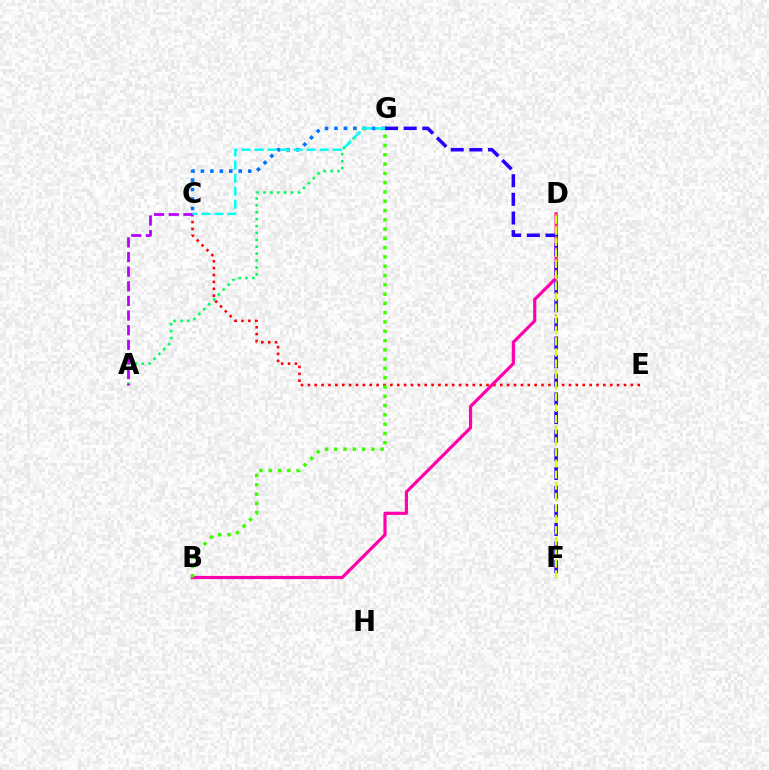{('C', 'G'): [{'color': '#0074ff', 'line_style': 'dotted', 'thickness': 2.57}, {'color': '#00fff6', 'line_style': 'dashed', 'thickness': 1.77}], ('A', 'G'): [{'color': '#00ff5c', 'line_style': 'dotted', 'thickness': 1.87}], ('C', 'E'): [{'color': '#ff0000', 'line_style': 'dotted', 'thickness': 1.87}], ('B', 'D'): [{'color': '#ff00ac', 'line_style': 'solid', 'thickness': 2.29}], ('B', 'G'): [{'color': '#3dff00', 'line_style': 'dotted', 'thickness': 2.52}], ('A', 'C'): [{'color': '#b900ff', 'line_style': 'dashed', 'thickness': 1.99}], ('F', 'G'): [{'color': '#2500ff', 'line_style': 'dashed', 'thickness': 2.53}], ('D', 'F'): [{'color': '#ff9400', 'line_style': 'dotted', 'thickness': 1.52}, {'color': '#d1ff00', 'line_style': 'dashed', 'thickness': 1.5}]}